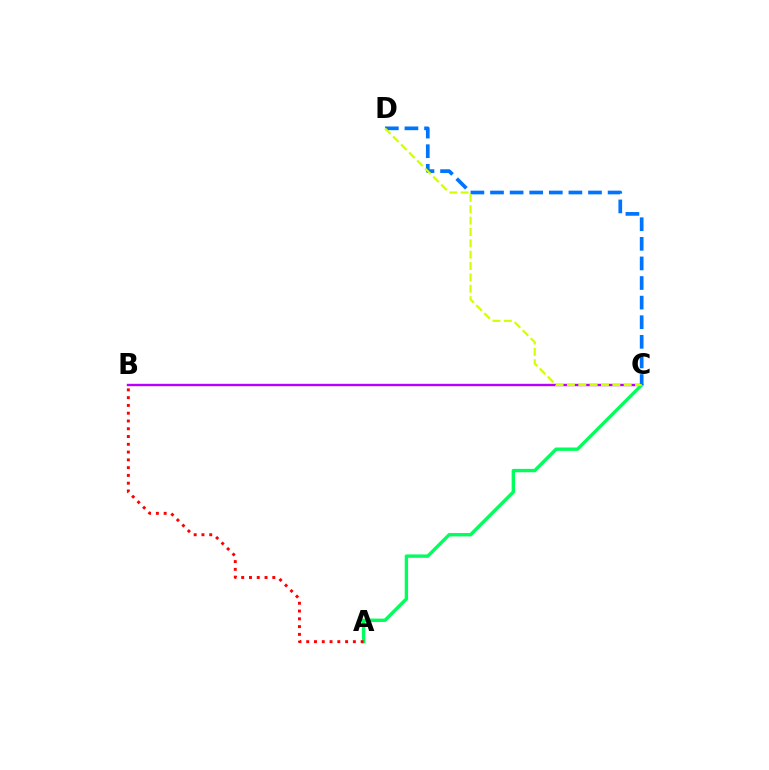{('B', 'C'): [{'color': '#b900ff', 'line_style': 'solid', 'thickness': 1.73}], ('A', 'C'): [{'color': '#00ff5c', 'line_style': 'solid', 'thickness': 2.43}], ('C', 'D'): [{'color': '#0074ff', 'line_style': 'dashed', 'thickness': 2.66}, {'color': '#d1ff00', 'line_style': 'dashed', 'thickness': 1.54}], ('A', 'B'): [{'color': '#ff0000', 'line_style': 'dotted', 'thickness': 2.11}]}